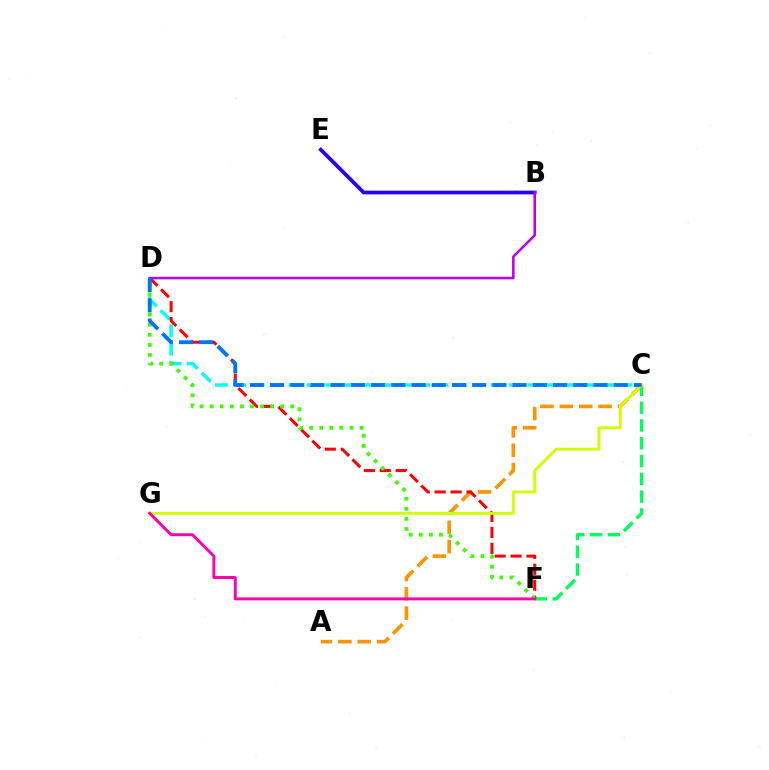{('C', 'F'): [{'color': '#00ff5c', 'line_style': 'dashed', 'thickness': 2.42}], ('C', 'D'): [{'color': '#00fff6', 'line_style': 'dashed', 'thickness': 2.5}, {'color': '#0074ff', 'line_style': 'dashed', 'thickness': 2.75}], ('A', 'C'): [{'color': '#ff9400', 'line_style': 'dashed', 'thickness': 2.63}], ('D', 'F'): [{'color': '#ff0000', 'line_style': 'dashed', 'thickness': 2.17}, {'color': '#3dff00', 'line_style': 'dotted', 'thickness': 2.74}], ('C', 'G'): [{'color': '#d1ff00', 'line_style': 'solid', 'thickness': 2.1}], ('B', 'E'): [{'color': '#2500ff', 'line_style': 'solid', 'thickness': 2.69}], ('F', 'G'): [{'color': '#ff00ac', 'line_style': 'solid', 'thickness': 2.1}], ('B', 'D'): [{'color': '#b900ff', 'line_style': 'solid', 'thickness': 1.85}]}